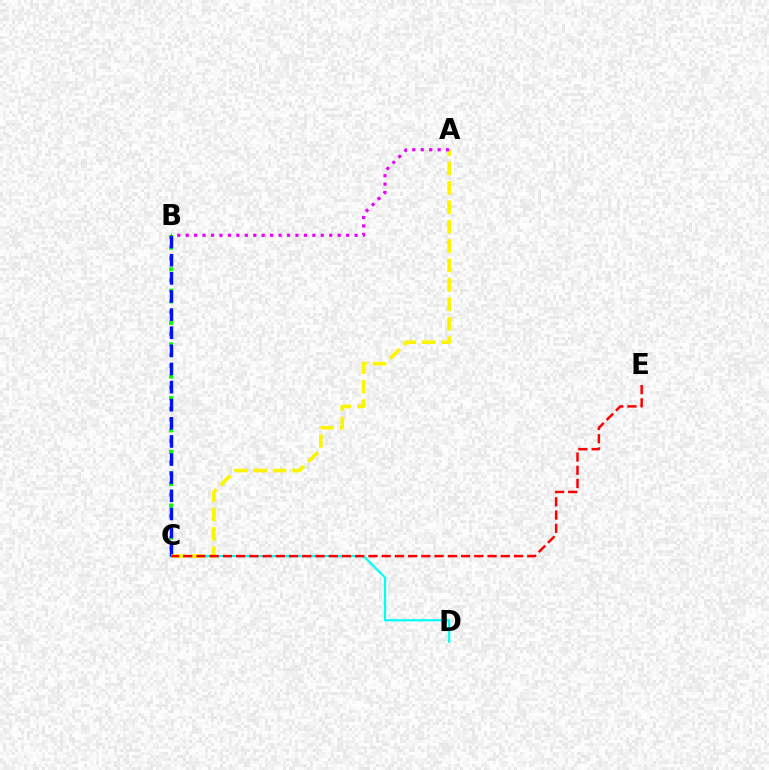{('C', 'D'): [{'color': '#00fff6', 'line_style': 'solid', 'thickness': 1.61}], ('B', 'C'): [{'color': '#08ff00', 'line_style': 'dotted', 'thickness': 2.92}, {'color': '#0010ff', 'line_style': 'dashed', 'thickness': 2.46}], ('A', 'C'): [{'color': '#fcf500', 'line_style': 'dashed', 'thickness': 2.64}], ('A', 'B'): [{'color': '#ee00ff', 'line_style': 'dotted', 'thickness': 2.29}], ('C', 'E'): [{'color': '#ff0000', 'line_style': 'dashed', 'thickness': 1.8}]}